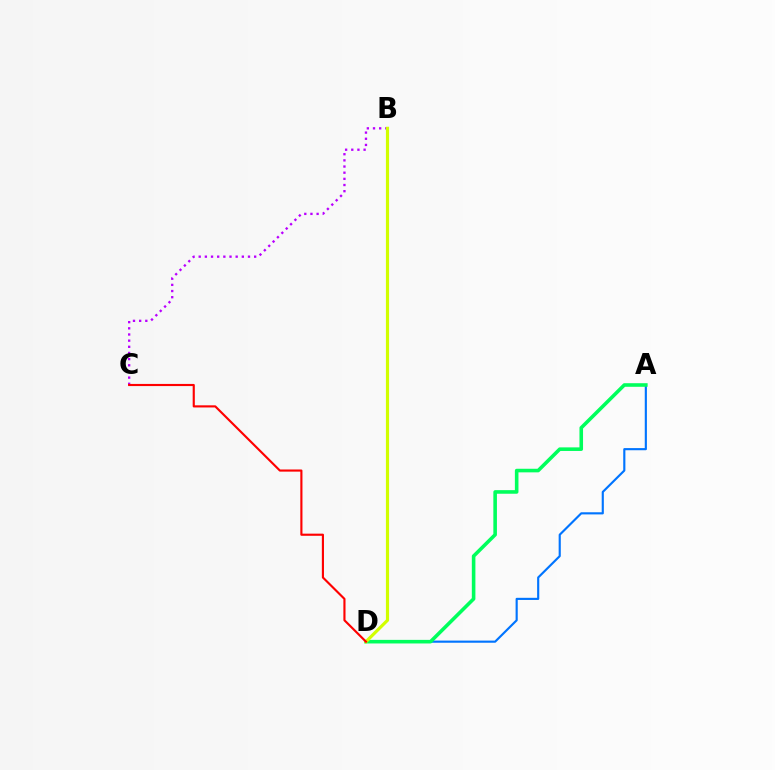{('B', 'C'): [{'color': '#b900ff', 'line_style': 'dotted', 'thickness': 1.67}], ('A', 'D'): [{'color': '#0074ff', 'line_style': 'solid', 'thickness': 1.54}, {'color': '#00ff5c', 'line_style': 'solid', 'thickness': 2.58}], ('B', 'D'): [{'color': '#d1ff00', 'line_style': 'solid', 'thickness': 2.28}], ('C', 'D'): [{'color': '#ff0000', 'line_style': 'solid', 'thickness': 1.54}]}